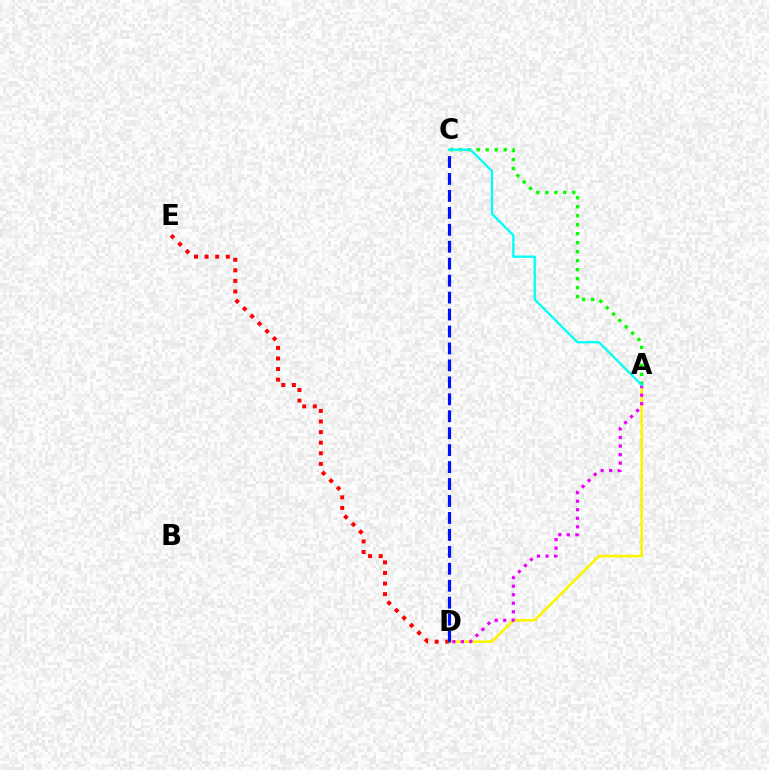{('D', 'E'): [{'color': '#ff0000', 'line_style': 'dotted', 'thickness': 2.88}], ('A', 'D'): [{'color': '#fcf500', 'line_style': 'solid', 'thickness': 1.87}, {'color': '#ee00ff', 'line_style': 'dotted', 'thickness': 2.32}], ('C', 'D'): [{'color': '#0010ff', 'line_style': 'dashed', 'thickness': 2.3}], ('A', 'C'): [{'color': '#08ff00', 'line_style': 'dotted', 'thickness': 2.44}, {'color': '#00fff6', 'line_style': 'solid', 'thickness': 1.65}]}